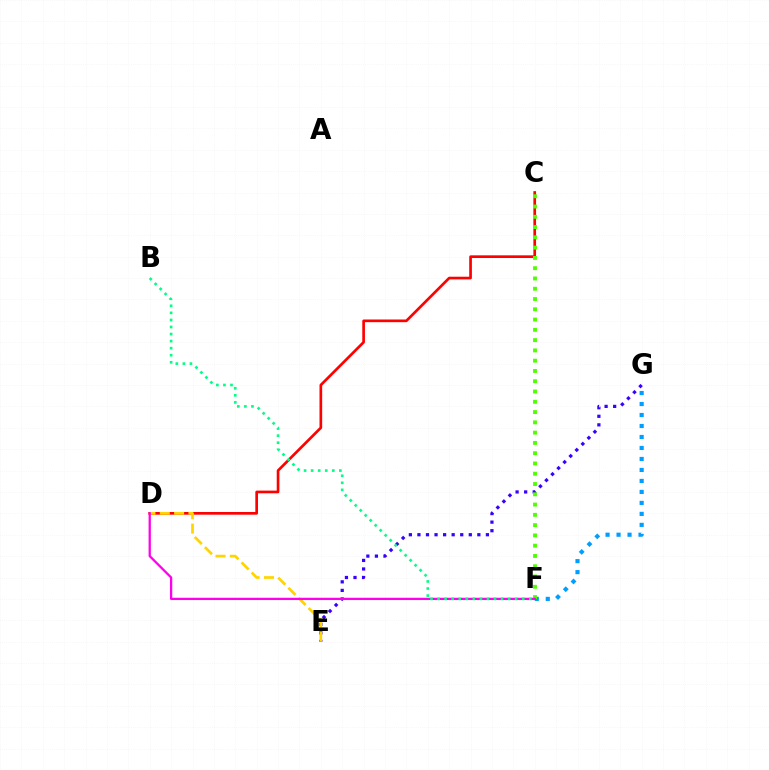{('E', 'G'): [{'color': '#3700ff', 'line_style': 'dotted', 'thickness': 2.33}], ('C', 'D'): [{'color': '#ff0000', 'line_style': 'solid', 'thickness': 1.93}], ('F', 'G'): [{'color': '#009eff', 'line_style': 'dotted', 'thickness': 2.99}], ('D', 'E'): [{'color': '#ffd500', 'line_style': 'dashed', 'thickness': 1.95}], ('C', 'F'): [{'color': '#4fff00', 'line_style': 'dotted', 'thickness': 2.79}], ('D', 'F'): [{'color': '#ff00ed', 'line_style': 'solid', 'thickness': 1.64}], ('B', 'F'): [{'color': '#00ff86', 'line_style': 'dotted', 'thickness': 1.92}]}